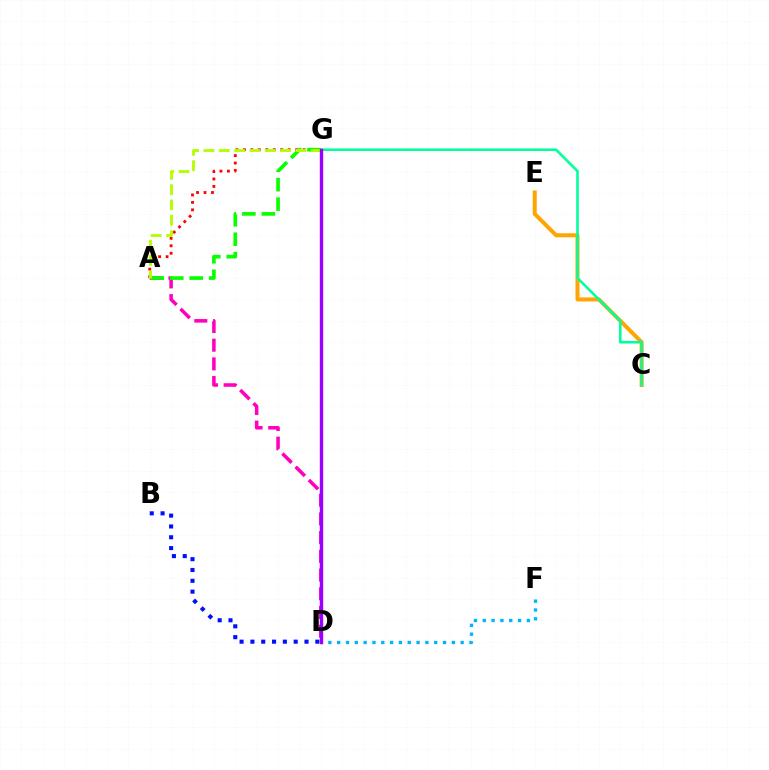{('C', 'E'): [{'color': '#ffa500', 'line_style': 'solid', 'thickness': 2.89}], ('A', 'D'): [{'color': '#ff00bd', 'line_style': 'dashed', 'thickness': 2.54}], ('C', 'G'): [{'color': '#00ff9d', 'line_style': 'solid', 'thickness': 1.86}], ('D', 'F'): [{'color': '#00b5ff', 'line_style': 'dotted', 'thickness': 2.4}], ('A', 'G'): [{'color': '#ff0000', 'line_style': 'dotted', 'thickness': 2.03}, {'color': '#08ff00', 'line_style': 'dashed', 'thickness': 2.64}, {'color': '#b3ff00', 'line_style': 'dashed', 'thickness': 2.08}], ('B', 'D'): [{'color': '#0010ff', 'line_style': 'dotted', 'thickness': 2.94}], ('D', 'G'): [{'color': '#9b00ff', 'line_style': 'solid', 'thickness': 2.45}]}